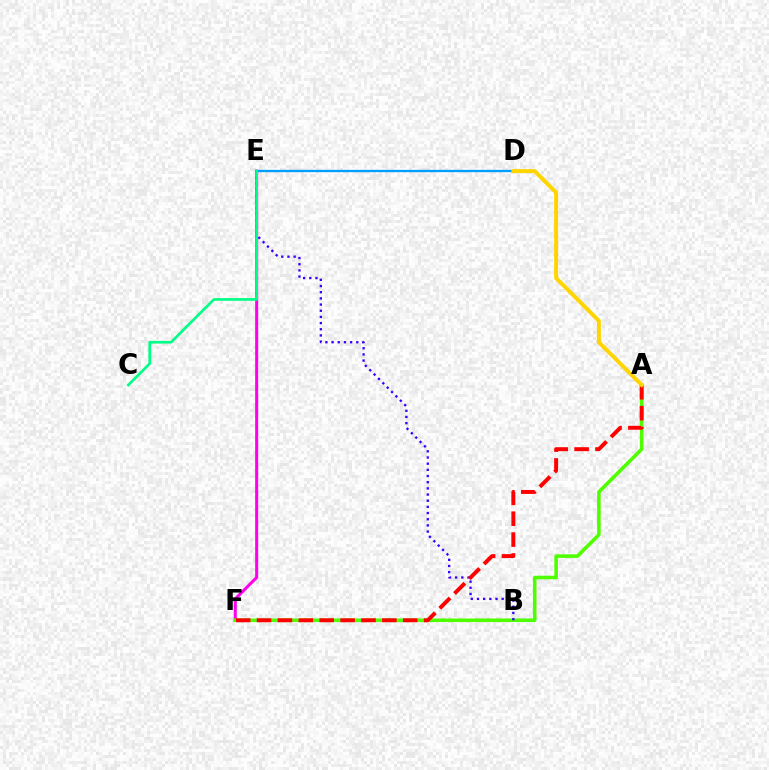{('E', 'F'): [{'color': '#ff00ed', 'line_style': 'solid', 'thickness': 2.18}], ('A', 'F'): [{'color': '#4fff00', 'line_style': 'solid', 'thickness': 2.58}, {'color': '#ff0000', 'line_style': 'dashed', 'thickness': 2.84}], ('B', 'E'): [{'color': '#3700ff', 'line_style': 'dotted', 'thickness': 1.68}], ('D', 'E'): [{'color': '#009eff', 'line_style': 'solid', 'thickness': 1.67}], ('A', 'D'): [{'color': '#ffd500', 'line_style': 'solid', 'thickness': 2.86}], ('C', 'E'): [{'color': '#00ff86', 'line_style': 'solid', 'thickness': 1.94}]}